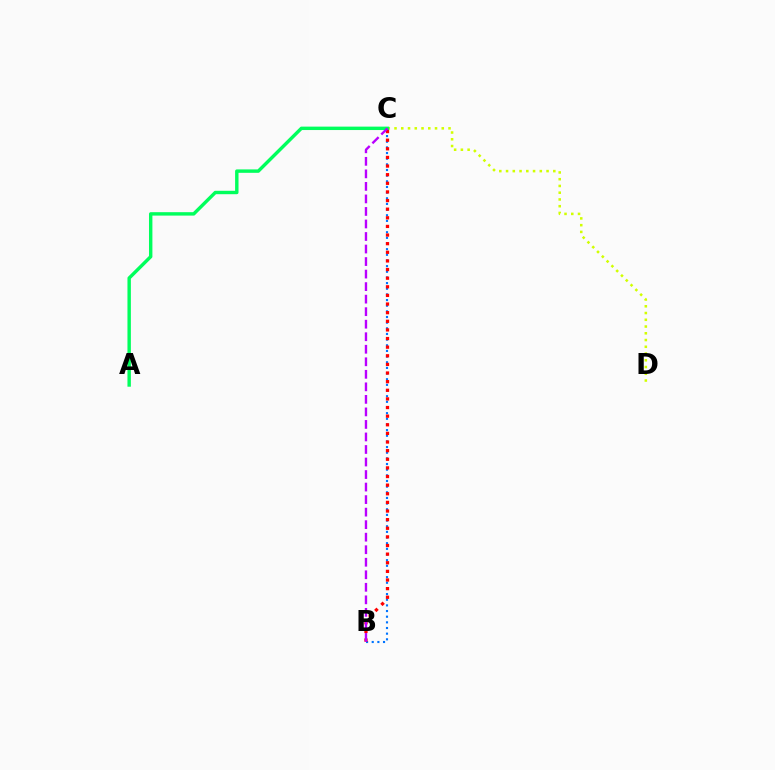{('B', 'C'): [{'color': '#0074ff', 'line_style': 'dotted', 'thickness': 1.54}, {'color': '#ff0000', 'line_style': 'dotted', 'thickness': 2.34}, {'color': '#b900ff', 'line_style': 'dashed', 'thickness': 1.7}], ('C', 'D'): [{'color': '#d1ff00', 'line_style': 'dotted', 'thickness': 1.83}], ('A', 'C'): [{'color': '#00ff5c', 'line_style': 'solid', 'thickness': 2.46}]}